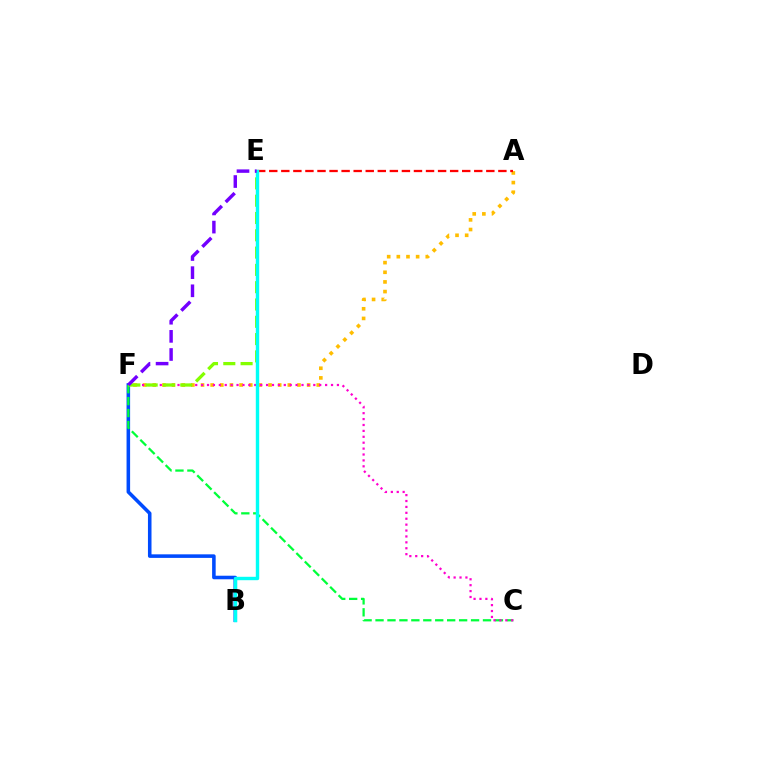{('A', 'F'): [{'color': '#ffbd00', 'line_style': 'dotted', 'thickness': 2.62}], ('B', 'F'): [{'color': '#004bff', 'line_style': 'solid', 'thickness': 2.56}], ('C', 'F'): [{'color': '#00ff39', 'line_style': 'dashed', 'thickness': 1.62}, {'color': '#ff00cf', 'line_style': 'dotted', 'thickness': 1.6}], ('E', 'F'): [{'color': '#84ff00', 'line_style': 'dashed', 'thickness': 2.35}, {'color': '#7200ff', 'line_style': 'dashed', 'thickness': 2.46}], ('A', 'E'): [{'color': '#ff0000', 'line_style': 'dashed', 'thickness': 1.64}], ('B', 'E'): [{'color': '#00fff6', 'line_style': 'solid', 'thickness': 2.45}]}